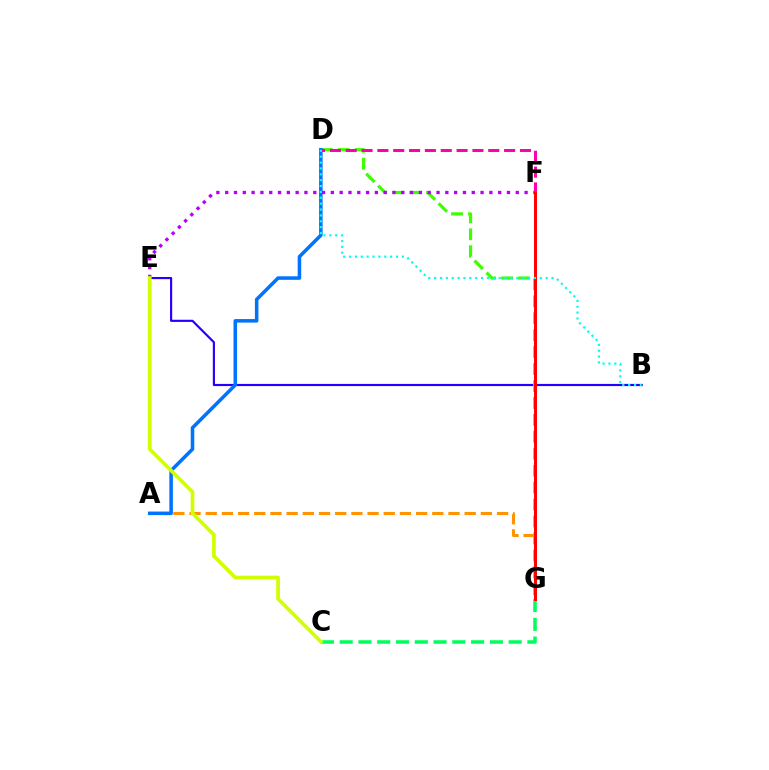{('C', 'G'): [{'color': '#00ff5c', 'line_style': 'dashed', 'thickness': 2.55}], ('B', 'E'): [{'color': '#2500ff', 'line_style': 'solid', 'thickness': 1.56}], ('A', 'G'): [{'color': '#ff9400', 'line_style': 'dashed', 'thickness': 2.2}], ('D', 'G'): [{'color': '#3dff00', 'line_style': 'dashed', 'thickness': 2.3}], ('A', 'D'): [{'color': '#0074ff', 'line_style': 'solid', 'thickness': 2.55}], ('E', 'F'): [{'color': '#b900ff', 'line_style': 'dotted', 'thickness': 2.39}], ('D', 'F'): [{'color': '#ff00ac', 'line_style': 'dashed', 'thickness': 2.15}], ('F', 'G'): [{'color': '#ff0000', 'line_style': 'solid', 'thickness': 2.13}], ('B', 'D'): [{'color': '#00fff6', 'line_style': 'dotted', 'thickness': 1.6}], ('C', 'E'): [{'color': '#d1ff00', 'line_style': 'solid', 'thickness': 2.66}]}